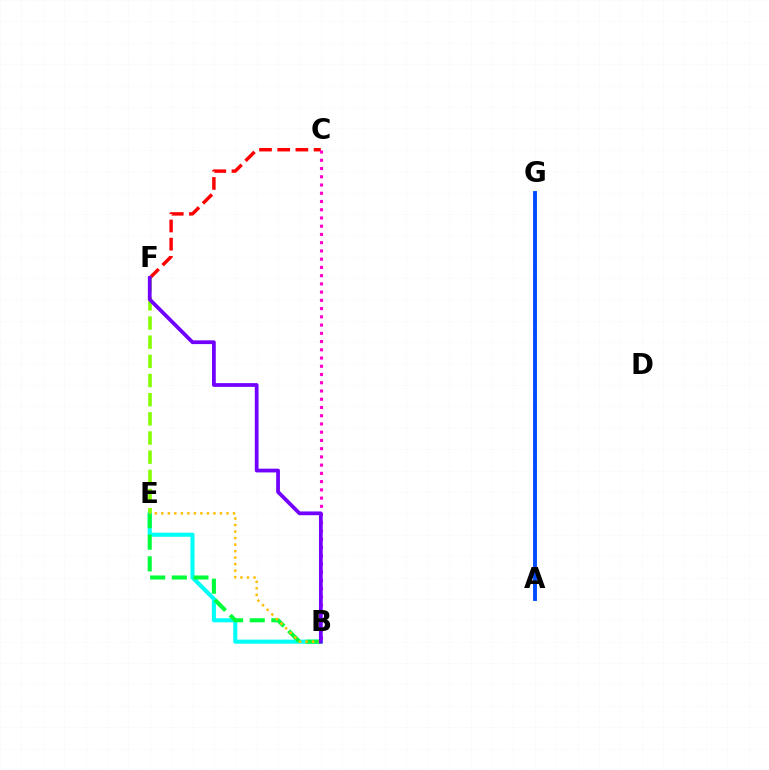{('B', 'E'): [{'color': '#00fff6', 'line_style': 'solid', 'thickness': 2.94}, {'color': '#00ff39', 'line_style': 'dashed', 'thickness': 2.94}, {'color': '#ffbd00', 'line_style': 'dotted', 'thickness': 1.77}], ('C', 'F'): [{'color': '#ff0000', 'line_style': 'dashed', 'thickness': 2.47}], ('E', 'F'): [{'color': '#84ff00', 'line_style': 'dashed', 'thickness': 2.6}], ('A', 'G'): [{'color': '#004bff', 'line_style': 'solid', 'thickness': 2.79}], ('B', 'C'): [{'color': '#ff00cf', 'line_style': 'dotted', 'thickness': 2.24}], ('B', 'F'): [{'color': '#7200ff', 'line_style': 'solid', 'thickness': 2.7}]}